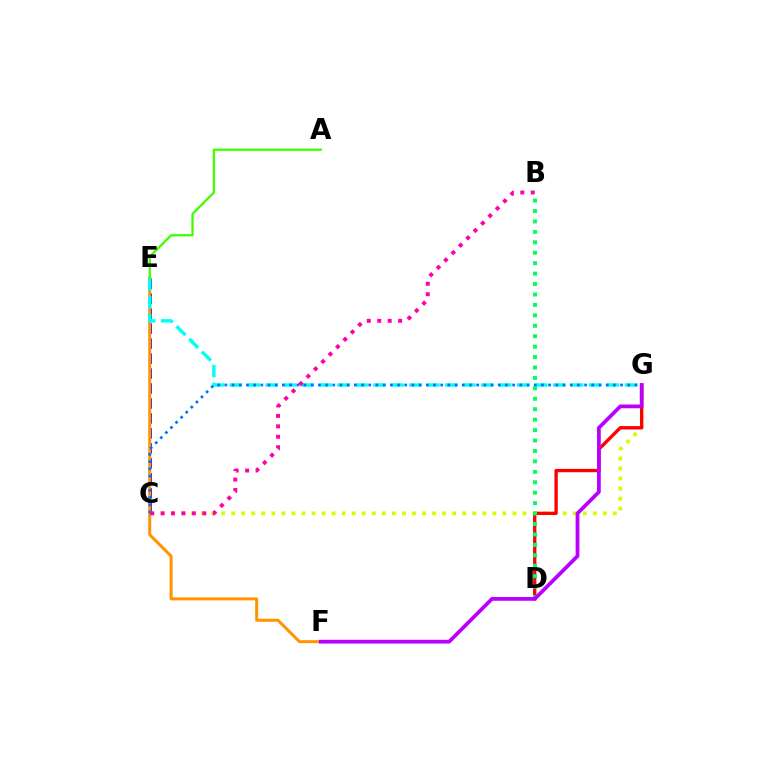{('C', 'E'): [{'color': '#2500ff', 'line_style': 'dashed', 'thickness': 2.03}], ('E', 'F'): [{'color': '#ff9400', 'line_style': 'solid', 'thickness': 2.16}], ('C', 'G'): [{'color': '#d1ff00', 'line_style': 'dotted', 'thickness': 2.73}, {'color': '#0074ff', 'line_style': 'dotted', 'thickness': 1.95}], ('D', 'G'): [{'color': '#ff0000', 'line_style': 'solid', 'thickness': 2.4}], ('B', 'D'): [{'color': '#00ff5c', 'line_style': 'dotted', 'thickness': 2.83}], ('F', 'G'): [{'color': '#b900ff', 'line_style': 'solid', 'thickness': 2.7}], ('E', 'G'): [{'color': '#00fff6', 'line_style': 'dashed', 'thickness': 2.44}], ('B', 'C'): [{'color': '#ff00ac', 'line_style': 'dotted', 'thickness': 2.84}], ('A', 'E'): [{'color': '#3dff00', 'line_style': 'solid', 'thickness': 1.65}]}